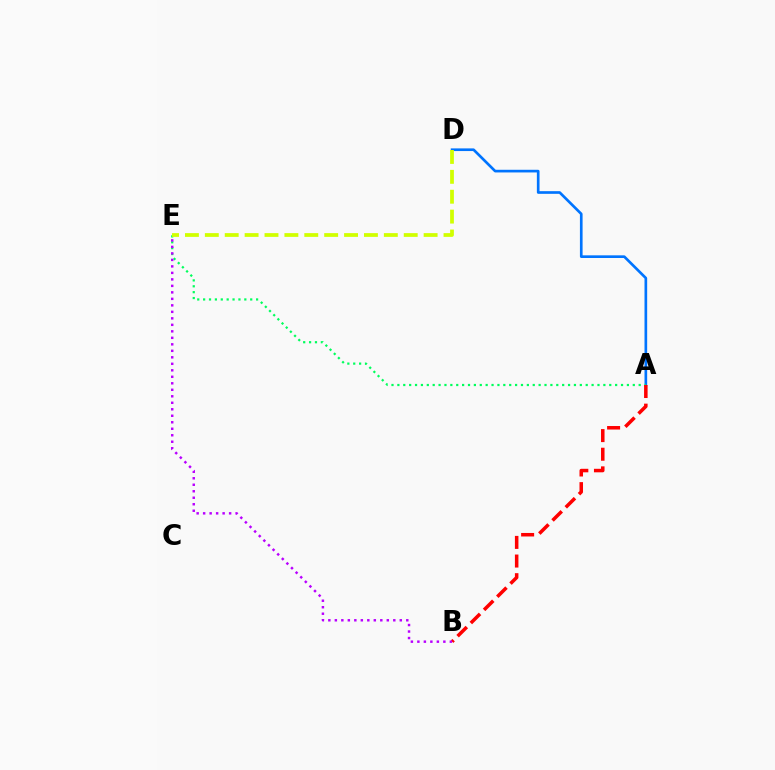{('A', 'D'): [{'color': '#0074ff', 'line_style': 'solid', 'thickness': 1.92}], ('A', 'E'): [{'color': '#00ff5c', 'line_style': 'dotted', 'thickness': 1.6}], ('D', 'E'): [{'color': '#d1ff00', 'line_style': 'dashed', 'thickness': 2.7}], ('A', 'B'): [{'color': '#ff0000', 'line_style': 'dashed', 'thickness': 2.53}], ('B', 'E'): [{'color': '#b900ff', 'line_style': 'dotted', 'thickness': 1.76}]}